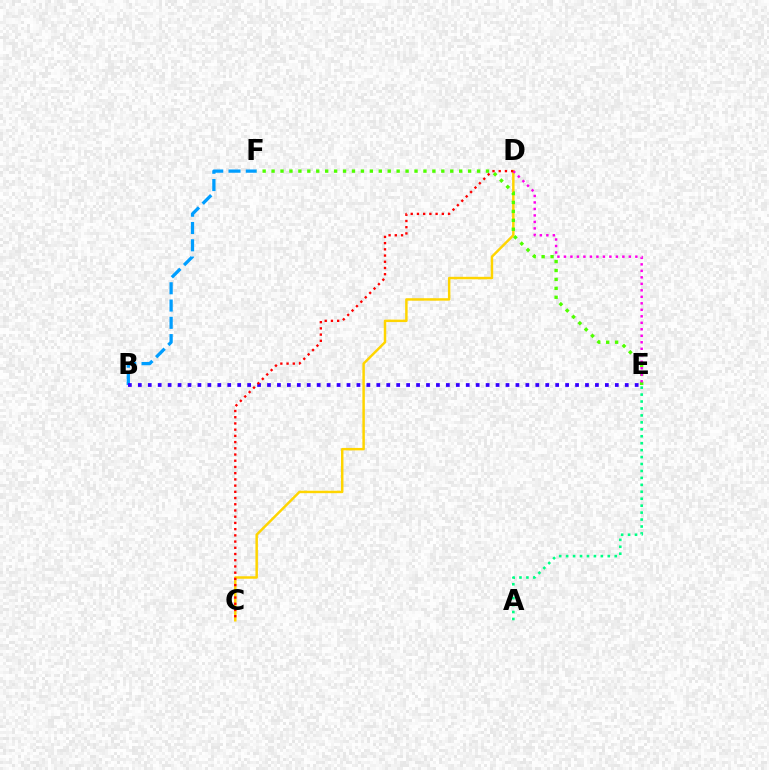{('C', 'D'): [{'color': '#ffd500', 'line_style': 'solid', 'thickness': 1.78}, {'color': '#ff0000', 'line_style': 'dotted', 'thickness': 1.69}], ('E', 'F'): [{'color': '#4fff00', 'line_style': 'dotted', 'thickness': 2.43}], ('A', 'E'): [{'color': '#00ff86', 'line_style': 'dotted', 'thickness': 1.89}], ('B', 'F'): [{'color': '#009eff', 'line_style': 'dashed', 'thickness': 2.35}], ('B', 'E'): [{'color': '#3700ff', 'line_style': 'dotted', 'thickness': 2.7}], ('D', 'E'): [{'color': '#ff00ed', 'line_style': 'dotted', 'thickness': 1.76}]}